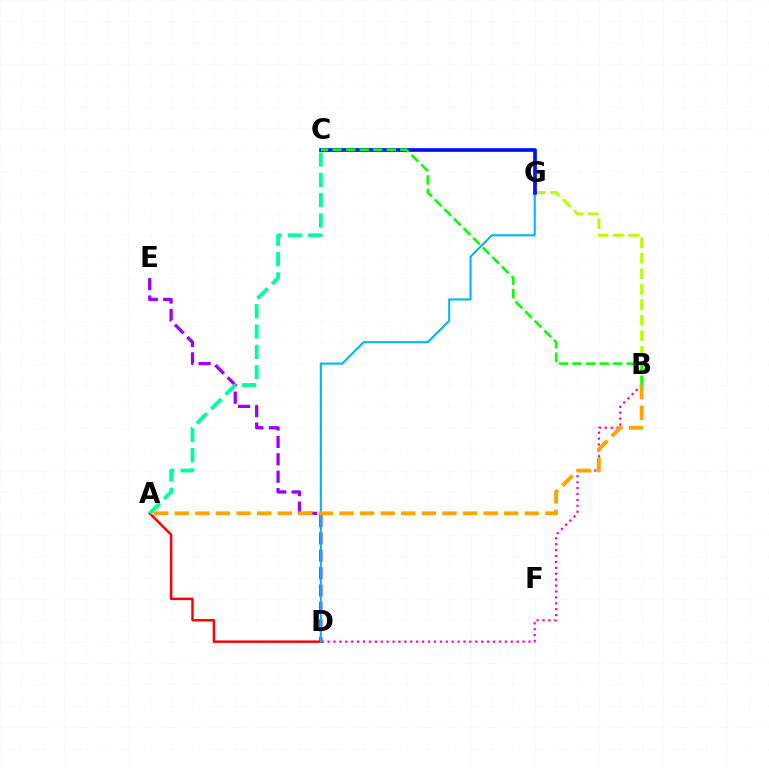{('B', 'D'): [{'color': '#ff00bd', 'line_style': 'dotted', 'thickness': 1.61}], ('A', 'D'): [{'color': '#ff0000', 'line_style': 'solid', 'thickness': 1.78}], ('B', 'G'): [{'color': '#b3ff00', 'line_style': 'dashed', 'thickness': 2.1}], ('D', 'E'): [{'color': '#9b00ff', 'line_style': 'dashed', 'thickness': 2.36}], ('A', 'C'): [{'color': '#00ff9d', 'line_style': 'dashed', 'thickness': 2.76}], ('D', 'G'): [{'color': '#00b5ff', 'line_style': 'solid', 'thickness': 1.51}], ('A', 'B'): [{'color': '#ffa500', 'line_style': 'dashed', 'thickness': 2.8}], ('C', 'G'): [{'color': '#0010ff', 'line_style': 'solid', 'thickness': 2.66}], ('B', 'C'): [{'color': '#08ff00', 'line_style': 'dashed', 'thickness': 1.84}]}